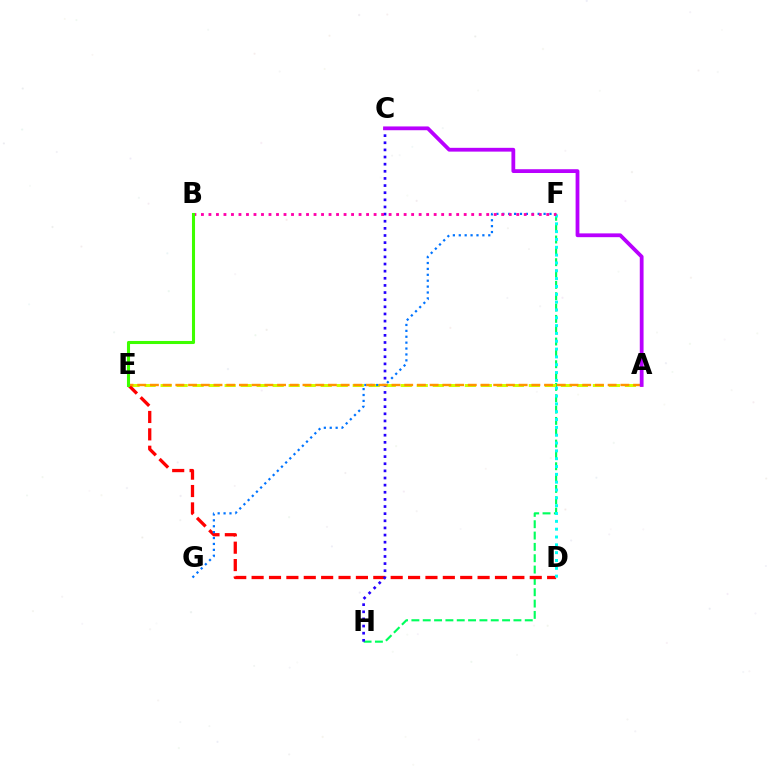{('F', 'H'): [{'color': '#00ff5c', 'line_style': 'dashed', 'thickness': 1.54}], ('A', 'E'): [{'color': '#d1ff00', 'line_style': 'dashed', 'thickness': 2.18}, {'color': '#ff9400', 'line_style': 'dashed', 'thickness': 1.73}], ('D', 'E'): [{'color': '#ff0000', 'line_style': 'dashed', 'thickness': 2.36}], ('D', 'F'): [{'color': '#00fff6', 'line_style': 'dotted', 'thickness': 2.13}], ('C', 'H'): [{'color': '#2500ff', 'line_style': 'dotted', 'thickness': 1.94}], ('F', 'G'): [{'color': '#0074ff', 'line_style': 'dotted', 'thickness': 1.6}], ('B', 'F'): [{'color': '#ff00ac', 'line_style': 'dotted', 'thickness': 2.04}], ('B', 'E'): [{'color': '#3dff00', 'line_style': 'solid', 'thickness': 2.21}], ('A', 'C'): [{'color': '#b900ff', 'line_style': 'solid', 'thickness': 2.73}]}